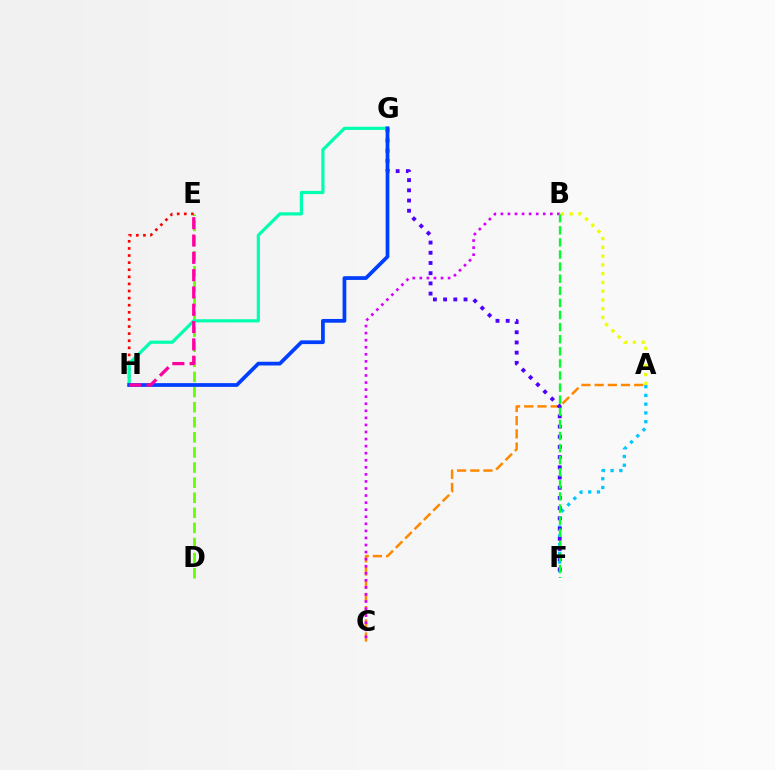{('D', 'E'): [{'color': '#66ff00', 'line_style': 'dashed', 'thickness': 2.05}], ('E', 'H'): [{'color': '#ff0000', 'line_style': 'dotted', 'thickness': 1.93}, {'color': '#ff00a0', 'line_style': 'dashed', 'thickness': 2.35}], ('A', 'C'): [{'color': '#ff8800', 'line_style': 'dashed', 'thickness': 1.79}], ('A', 'F'): [{'color': '#00c7ff', 'line_style': 'dotted', 'thickness': 2.38}], ('F', 'G'): [{'color': '#4f00ff', 'line_style': 'dotted', 'thickness': 2.77}], ('B', 'C'): [{'color': '#d600ff', 'line_style': 'dotted', 'thickness': 1.92}], ('G', 'H'): [{'color': '#00ffaf', 'line_style': 'solid', 'thickness': 2.3}, {'color': '#003fff', 'line_style': 'solid', 'thickness': 2.69}], ('B', 'F'): [{'color': '#00ff27', 'line_style': 'dashed', 'thickness': 1.64}], ('A', 'B'): [{'color': '#eeff00', 'line_style': 'dotted', 'thickness': 2.38}]}